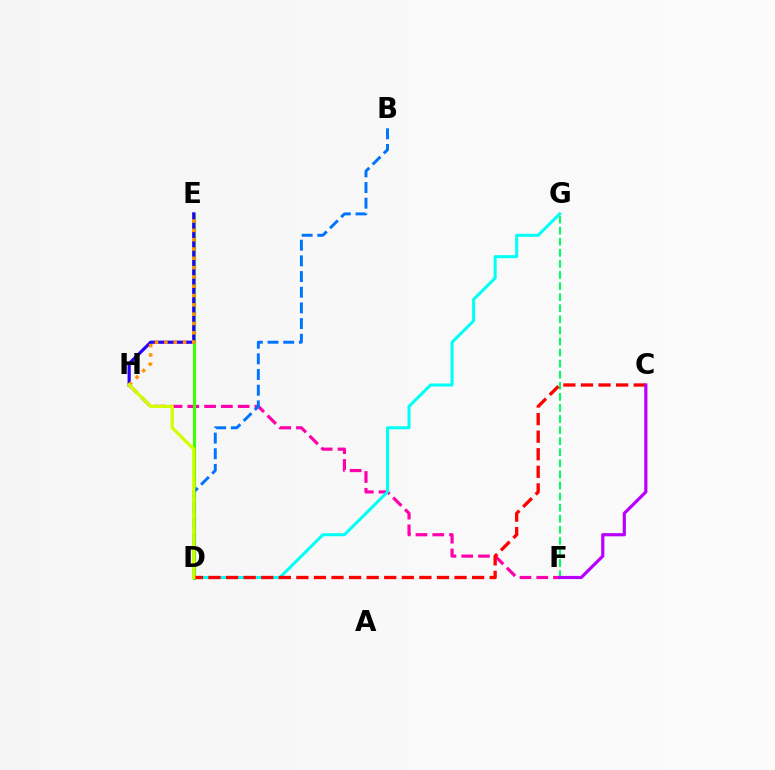{('F', 'H'): [{'color': '#ff00ac', 'line_style': 'dashed', 'thickness': 2.28}], ('D', 'G'): [{'color': '#00fff6', 'line_style': 'solid', 'thickness': 2.18}], ('D', 'E'): [{'color': '#3dff00', 'line_style': 'solid', 'thickness': 2.24}], ('B', 'D'): [{'color': '#0074ff', 'line_style': 'dashed', 'thickness': 2.13}], ('F', 'G'): [{'color': '#00ff5c', 'line_style': 'dashed', 'thickness': 1.51}], ('C', 'D'): [{'color': '#ff0000', 'line_style': 'dashed', 'thickness': 2.39}], ('C', 'F'): [{'color': '#b900ff', 'line_style': 'solid', 'thickness': 2.29}], ('E', 'H'): [{'color': '#2500ff', 'line_style': 'solid', 'thickness': 2.3}, {'color': '#ff9400', 'line_style': 'dotted', 'thickness': 2.53}], ('D', 'H'): [{'color': '#d1ff00', 'line_style': 'solid', 'thickness': 2.35}]}